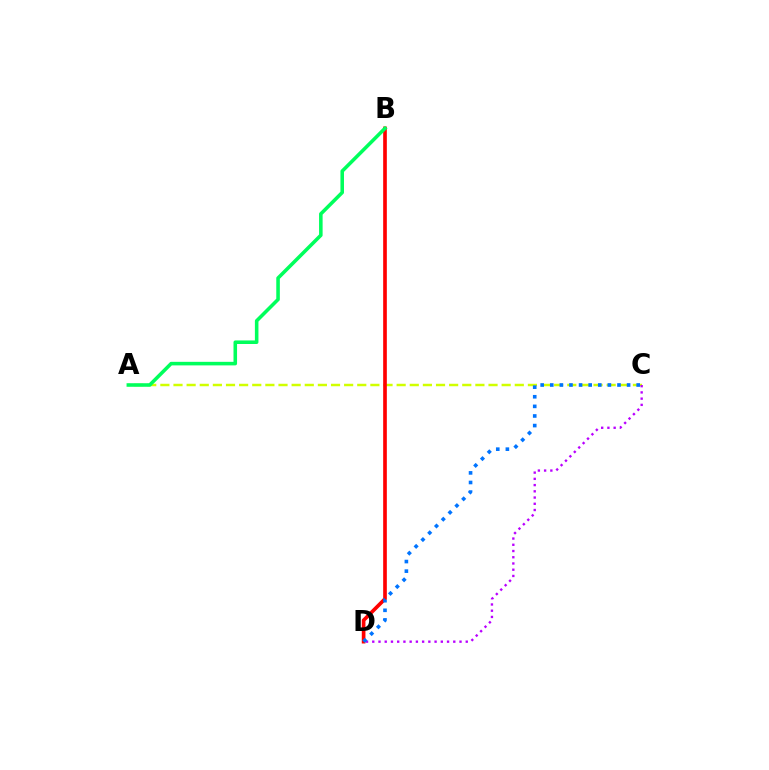{('A', 'C'): [{'color': '#d1ff00', 'line_style': 'dashed', 'thickness': 1.78}], ('B', 'D'): [{'color': '#ff0000', 'line_style': 'solid', 'thickness': 2.64}], ('C', 'D'): [{'color': '#b900ff', 'line_style': 'dotted', 'thickness': 1.69}, {'color': '#0074ff', 'line_style': 'dotted', 'thickness': 2.61}], ('A', 'B'): [{'color': '#00ff5c', 'line_style': 'solid', 'thickness': 2.56}]}